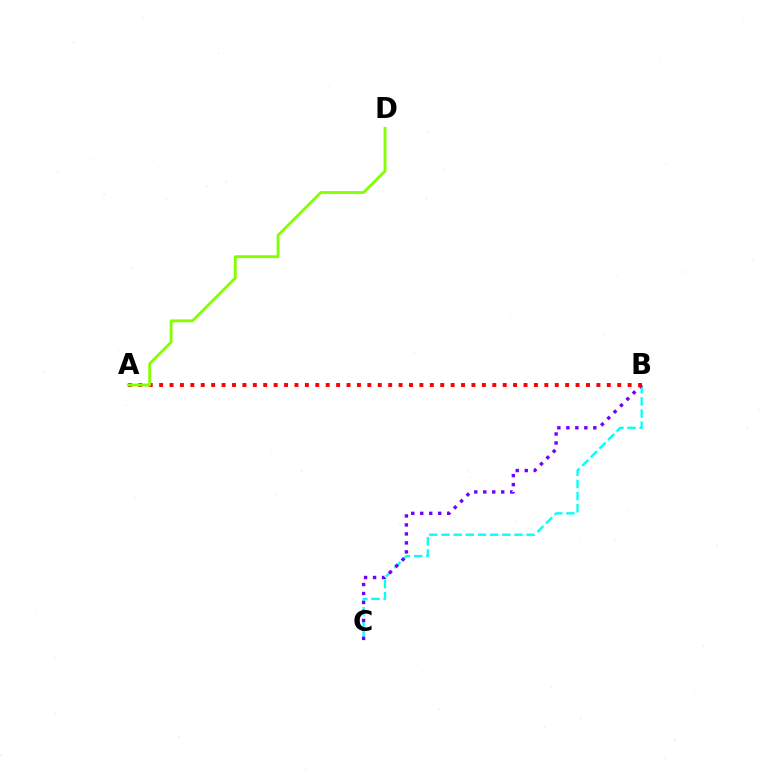{('B', 'C'): [{'color': '#00fff6', 'line_style': 'dashed', 'thickness': 1.65}, {'color': '#7200ff', 'line_style': 'dotted', 'thickness': 2.44}], ('A', 'B'): [{'color': '#ff0000', 'line_style': 'dotted', 'thickness': 2.83}], ('A', 'D'): [{'color': '#84ff00', 'line_style': 'solid', 'thickness': 2.04}]}